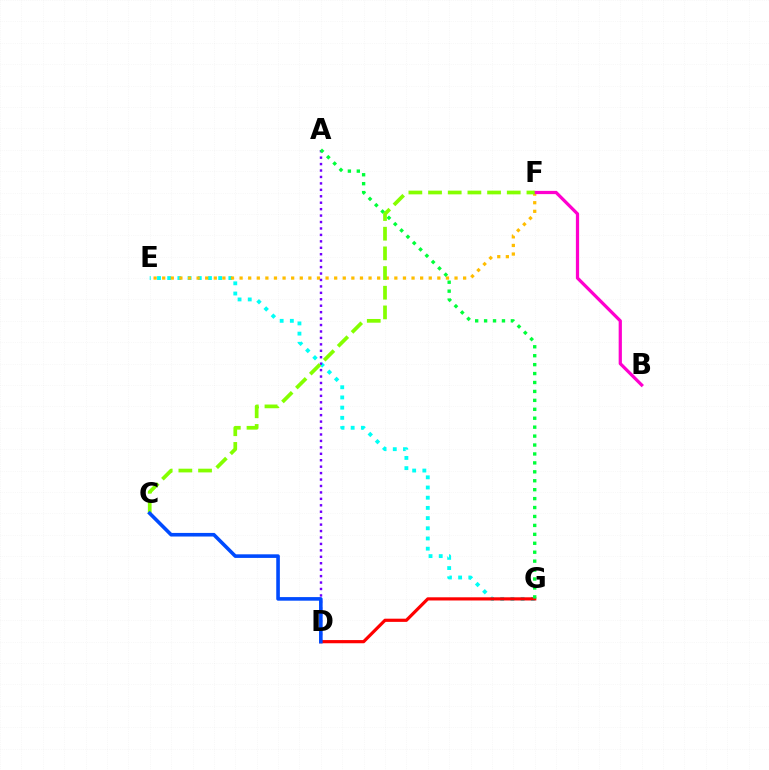{('E', 'G'): [{'color': '#00fff6', 'line_style': 'dotted', 'thickness': 2.77}], ('E', 'F'): [{'color': '#ffbd00', 'line_style': 'dotted', 'thickness': 2.34}], ('B', 'F'): [{'color': '#ff00cf', 'line_style': 'solid', 'thickness': 2.33}], ('A', 'D'): [{'color': '#7200ff', 'line_style': 'dotted', 'thickness': 1.75}], ('D', 'G'): [{'color': '#ff0000', 'line_style': 'solid', 'thickness': 2.29}], ('A', 'G'): [{'color': '#00ff39', 'line_style': 'dotted', 'thickness': 2.43}], ('C', 'F'): [{'color': '#84ff00', 'line_style': 'dashed', 'thickness': 2.67}], ('C', 'D'): [{'color': '#004bff', 'line_style': 'solid', 'thickness': 2.59}]}